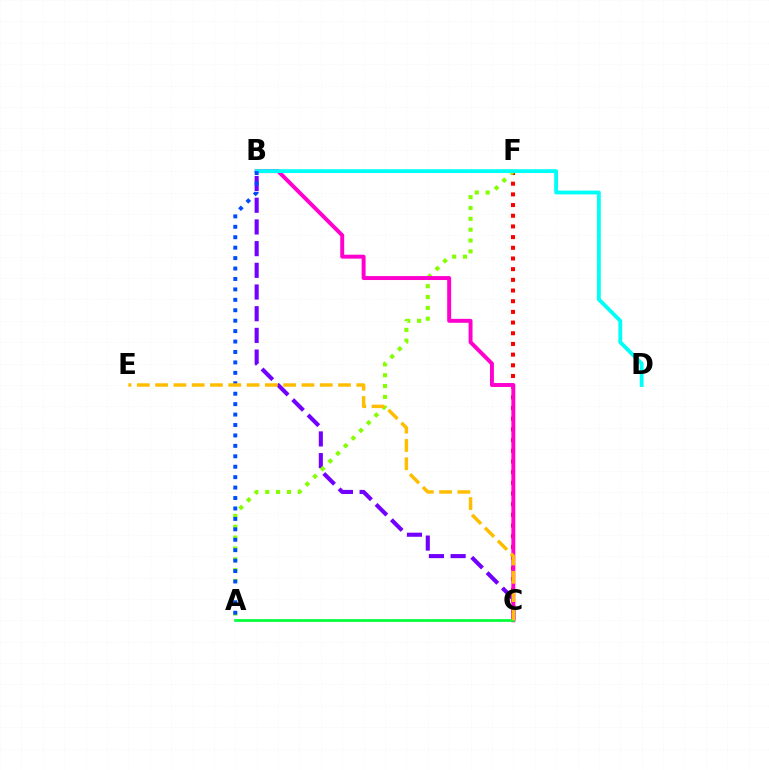{('C', 'F'): [{'color': '#ff0000', 'line_style': 'dotted', 'thickness': 2.9}], ('B', 'C'): [{'color': '#7200ff', 'line_style': 'dashed', 'thickness': 2.95}, {'color': '#ff00cf', 'line_style': 'solid', 'thickness': 2.84}], ('A', 'F'): [{'color': '#84ff00', 'line_style': 'dotted', 'thickness': 2.95}], ('A', 'C'): [{'color': '#00ff39', 'line_style': 'solid', 'thickness': 1.97}], ('B', 'D'): [{'color': '#00fff6', 'line_style': 'solid', 'thickness': 2.75}], ('A', 'B'): [{'color': '#004bff', 'line_style': 'dotted', 'thickness': 2.83}], ('C', 'E'): [{'color': '#ffbd00', 'line_style': 'dashed', 'thickness': 2.49}]}